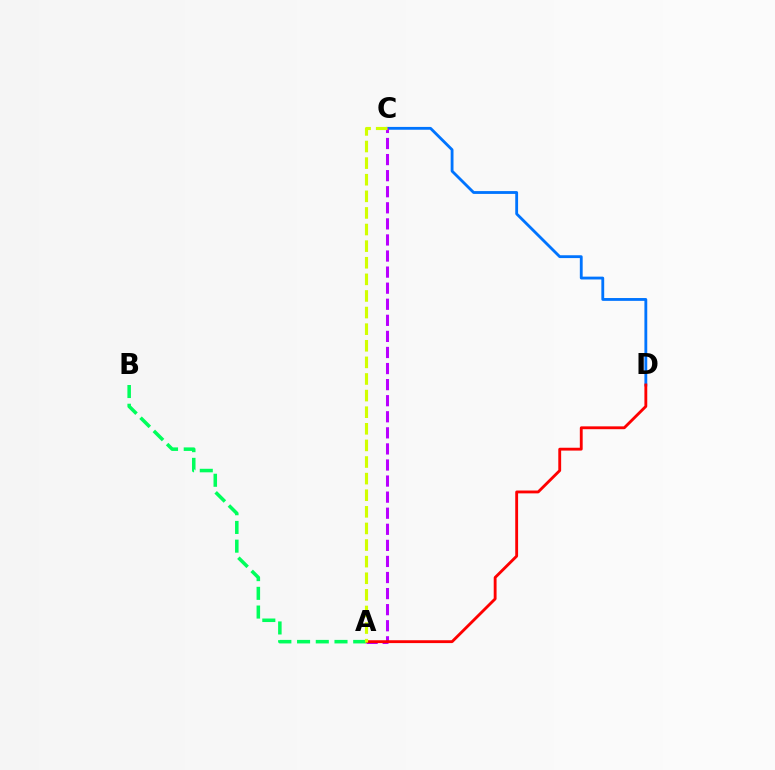{('C', 'D'): [{'color': '#0074ff', 'line_style': 'solid', 'thickness': 2.04}], ('A', 'C'): [{'color': '#b900ff', 'line_style': 'dashed', 'thickness': 2.18}, {'color': '#d1ff00', 'line_style': 'dashed', 'thickness': 2.26}], ('A', 'D'): [{'color': '#ff0000', 'line_style': 'solid', 'thickness': 2.05}], ('A', 'B'): [{'color': '#00ff5c', 'line_style': 'dashed', 'thickness': 2.54}]}